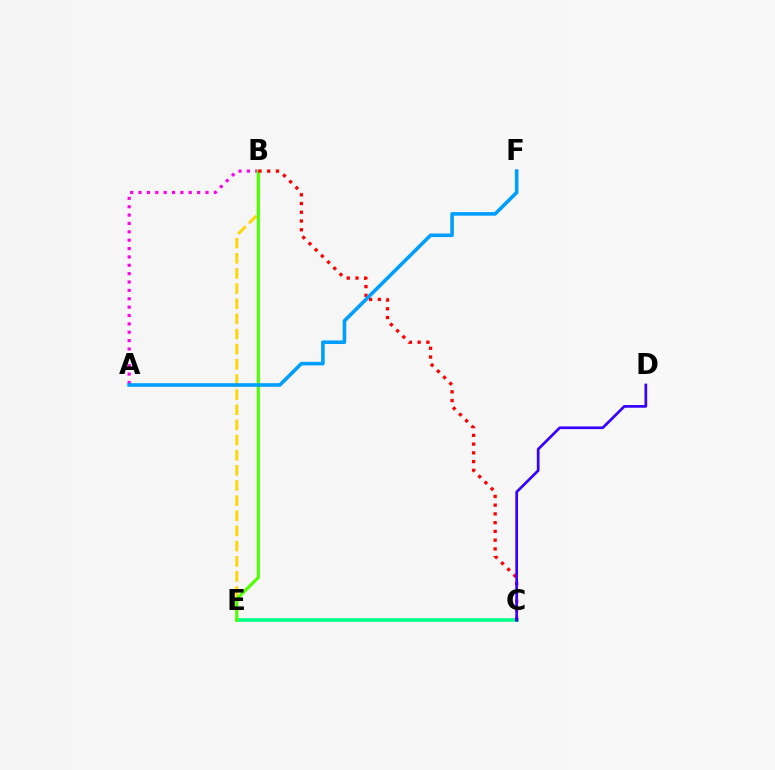{('A', 'B'): [{'color': '#ff00ed', 'line_style': 'dotted', 'thickness': 2.27}], ('B', 'E'): [{'color': '#ffd500', 'line_style': 'dashed', 'thickness': 2.06}, {'color': '#4fff00', 'line_style': 'solid', 'thickness': 2.24}], ('C', 'E'): [{'color': '#00ff86', 'line_style': 'solid', 'thickness': 2.58}], ('B', 'C'): [{'color': '#ff0000', 'line_style': 'dotted', 'thickness': 2.38}], ('A', 'F'): [{'color': '#009eff', 'line_style': 'solid', 'thickness': 2.59}], ('C', 'D'): [{'color': '#3700ff', 'line_style': 'solid', 'thickness': 1.94}]}